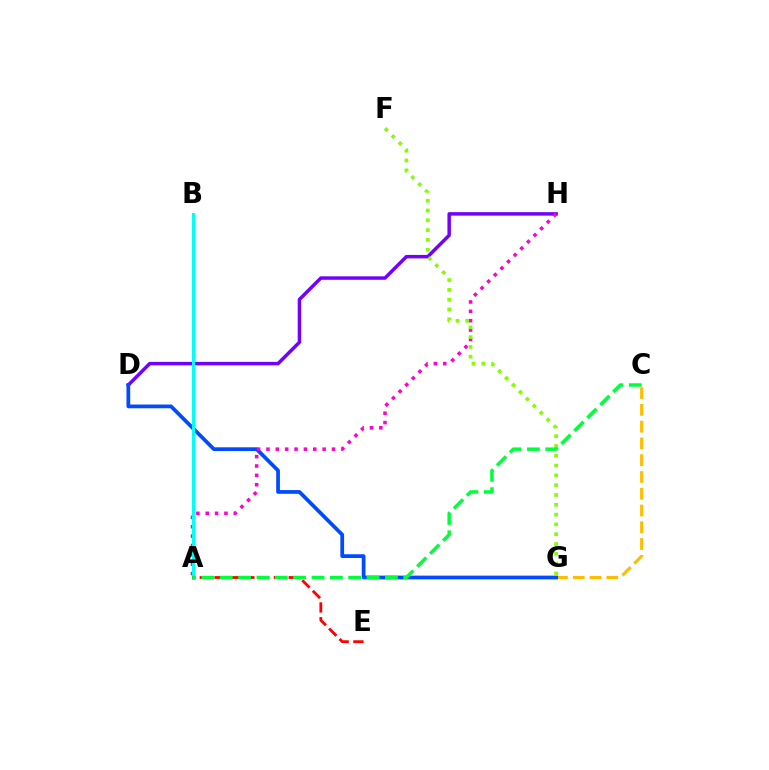{('C', 'G'): [{'color': '#ffbd00', 'line_style': 'dashed', 'thickness': 2.28}], ('D', 'H'): [{'color': '#7200ff', 'line_style': 'solid', 'thickness': 2.5}], ('D', 'G'): [{'color': '#004bff', 'line_style': 'solid', 'thickness': 2.69}], ('A', 'H'): [{'color': '#ff00cf', 'line_style': 'dotted', 'thickness': 2.54}], ('F', 'G'): [{'color': '#84ff00', 'line_style': 'dotted', 'thickness': 2.66}], ('A', 'B'): [{'color': '#00fff6', 'line_style': 'solid', 'thickness': 2.18}], ('A', 'E'): [{'color': '#ff0000', 'line_style': 'dashed', 'thickness': 2.01}], ('A', 'C'): [{'color': '#00ff39', 'line_style': 'dashed', 'thickness': 2.49}]}